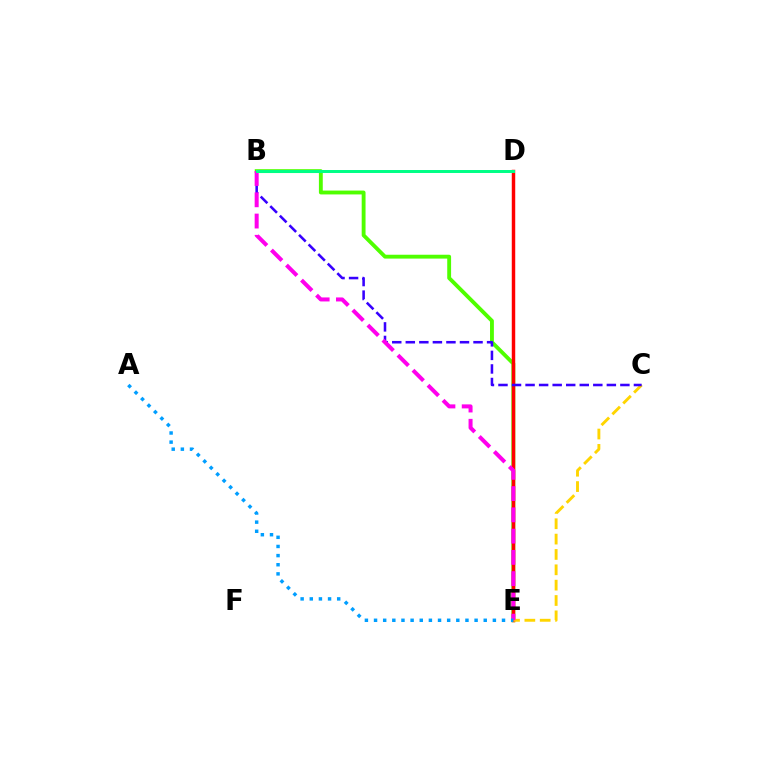{('B', 'E'): [{'color': '#4fff00', 'line_style': 'solid', 'thickness': 2.78}, {'color': '#ff00ed', 'line_style': 'dashed', 'thickness': 2.89}], ('D', 'E'): [{'color': '#ff0000', 'line_style': 'solid', 'thickness': 2.49}], ('C', 'E'): [{'color': '#ffd500', 'line_style': 'dashed', 'thickness': 2.09}], ('B', 'C'): [{'color': '#3700ff', 'line_style': 'dashed', 'thickness': 1.84}], ('A', 'E'): [{'color': '#009eff', 'line_style': 'dotted', 'thickness': 2.48}], ('B', 'D'): [{'color': '#00ff86', 'line_style': 'solid', 'thickness': 2.14}]}